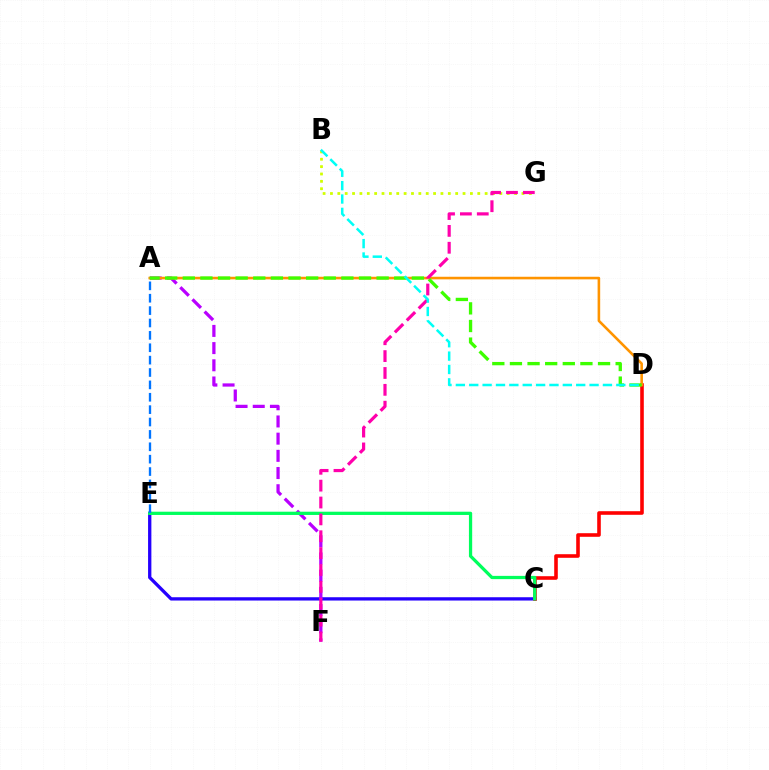{('C', 'E'): [{'color': '#2500ff', 'line_style': 'solid', 'thickness': 2.38}, {'color': '#00ff5c', 'line_style': 'solid', 'thickness': 2.34}], ('A', 'F'): [{'color': '#b900ff', 'line_style': 'dashed', 'thickness': 2.34}], ('C', 'D'): [{'color': '#ff0000', 'line_style': 'solid', 'thickness': 2.59}], ('A', 'D'): [{'color': '#ff9400', 'line_style': 'solid', 'thickness': 1.86}, {'color': '#3dff00', 'line_style': 'dashed', 'thickness': 2.39}], ('B', 'G'): [{'color': '#d1ff00', 'line_style': 'dotted', 'thickness': 2.0}], ('F', 'G'): [{'color': '#ff00ac', 'line_style': 'dashed', 'thickness': 2.29}], ('B', 'D'): [{'color': '#00fff6', 'line_style': 'dashed', 'thickness': 1.82}], ('A', 'E'): [{'color': '#0074ff', 'line_style': 'dashed', 'thickness': 1.68}]}